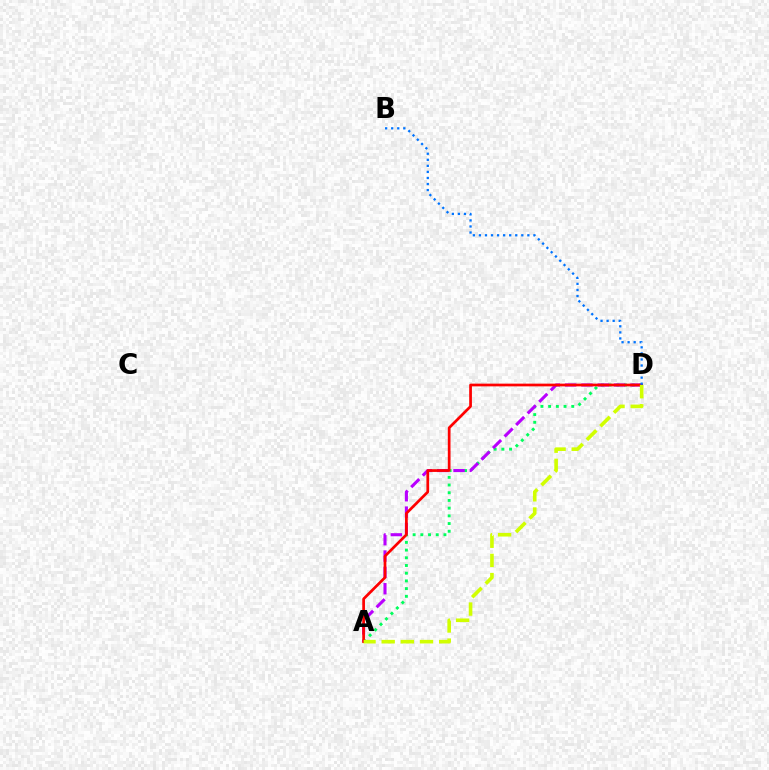{('A', 'D'): [{'color': '#00ff5c', 'line_style': 'dotted', 'thickness': 2.09}, {'color': '#b900ff', 'line_style': 'dashed', 'thickness': 2.22}, {'color': '#ff0000', 'line_style': 'solid', 'thickness': 1.96}, {'color': '#d1ff00', 'line_style': 'dashed', 'thickness': 2.6}], ('B', 'D'): [{'color': '#0074ff', 'line_style': 'dotted', 'thickness': 1.65}]}